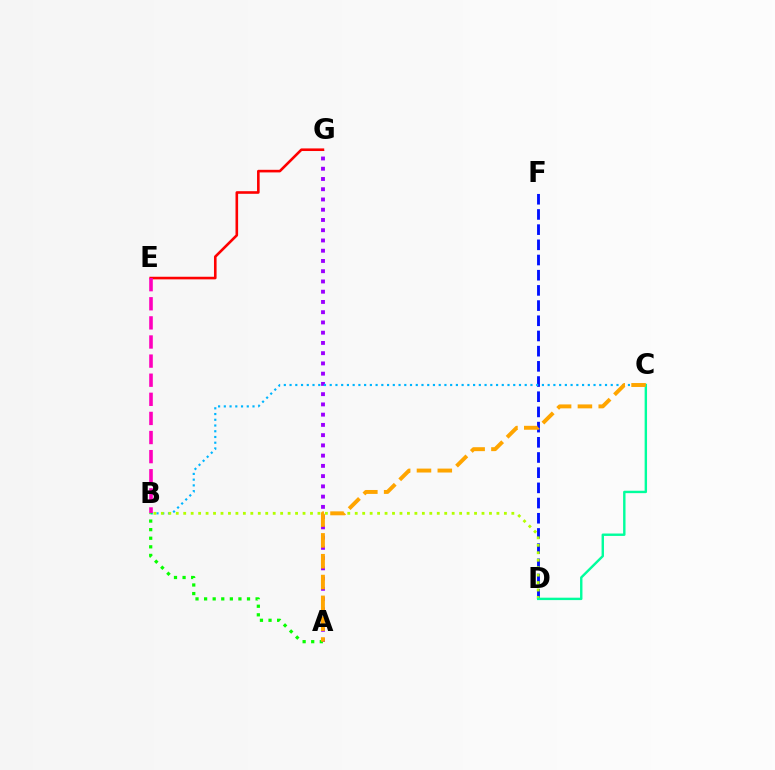{('A', 'G'): [{'color': '#9b00ff', 'line_style': 'dotted', 'thickness': 2.78}], ('D', 'F'): [{'color': '#0010ff', 'line_style': 'dashed', 'thickness': 2.06}], ('B', 'C'): [{'color': '#00b5ff', 'line_style': 'dotted', 'thickness': 1.56}], ('B', 'D'): [{'color': '#b3ff00', 'line_style': 'dotted', 'thickness': 2.03}], ('A', 'B'): [{'color': '#08ff00', 'line_style': 'dotted', 'thickness': 2.33}], ('C', 'D'): [{'color': '#00ff9d', 'line_style': 'solid', 'thickness': 1.73}], ('E', 'G'): [{'color': '#ff0000', 'line_style': 'solid', 'thickness': 1.88}], ('A', 'C'): [{'color': '#ffa500', 'line_style': 'dashed', 'thickness': 2.83}], ('B', 'E'): [{'color': '#ff00bd', 'line_style': 'dashed', 'thickness': 2.6}]}